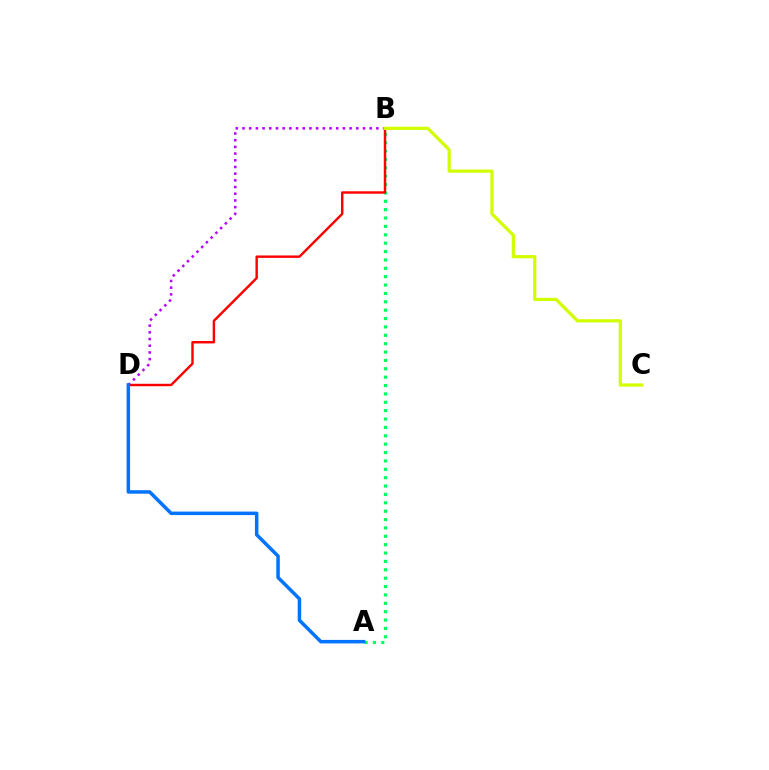{('A', 'B'): [{'color': '#00ff5c', 'line_style': 'dotted', 'thickness': 2.28}], ('B', 'D'): [{'color': '#b900ff', 'line_style': 'dotted', 'thickness': 1.82}, {'color': '#ff0000', 'line_style': 'solid', 'thickness': 1.75}], ('A', 'D'): [{'color': '#0074ff', 'line_style': 'solid', 'thickness': 2.53}], ('B', 'C'): [{'color': '#d1ff00', 'line_style': 'solid', 'thickness': 2.31}]}